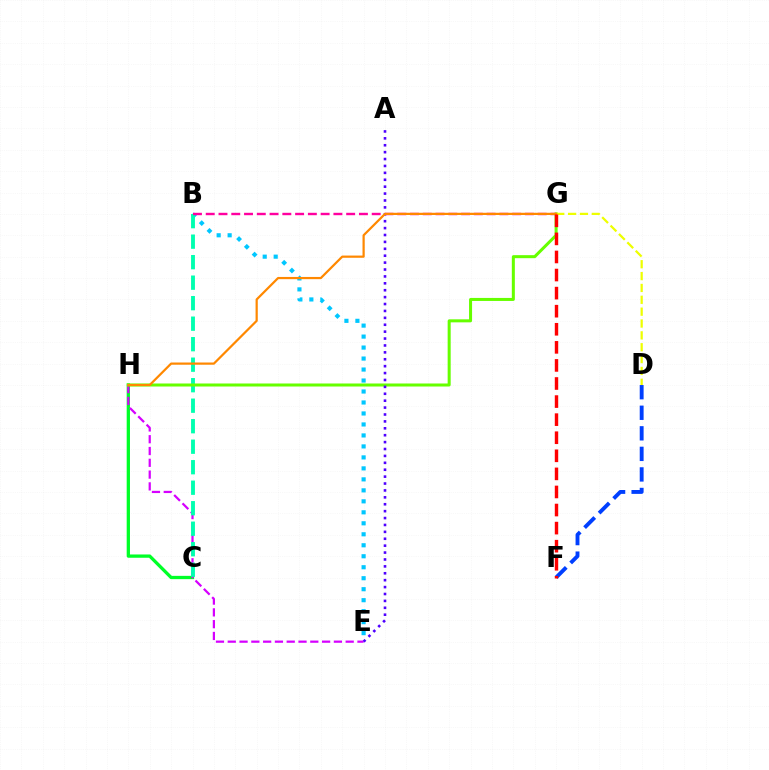{('B', 'E'): [{'color': '#00c7ff', 'line_style': 'dotted', 'thickness': 2.98}], ('C', 'H'): [{'color': '#00ff27', 'line_style': 'solid', 'thickness': 2.37}], ('E', 'H'): [{'color': '#d600ff', 'line_style': 'dashed', 'thickness': 1.6}], ('D', 'F'): [{'color': '#003fff', 'line_style': 'dashed', 'thickness': 2.79}], ('B', 'C'): [{'color': '#00ffaf', 'line_style': 'dashed', 'thickness': 2.79}], ('G', 'H'): [{'color': '#66ff00', 'line_style': 'solid', 'thickness': 2.18}, {'color': '#ff8800', 'line_style': 'solid', 'thickness': 1.59}], ('A', 'E'): [{'color': '#4f00ff', 'line_style': 'dotted', 'thickness': 1.88}], ('B', 'G'): [{'color': '#ff00a0', 'line_style': 'dashed', 'thickness': 1.73}], ('D', 'G'): [{'color': '#eeff00', 'line_style': 'dashed', 'thickness': 1.61}], ('F', 'G'): [{'color': '#ff0000', 'line_style': 'dashed', 'thickness': 2.46}]}